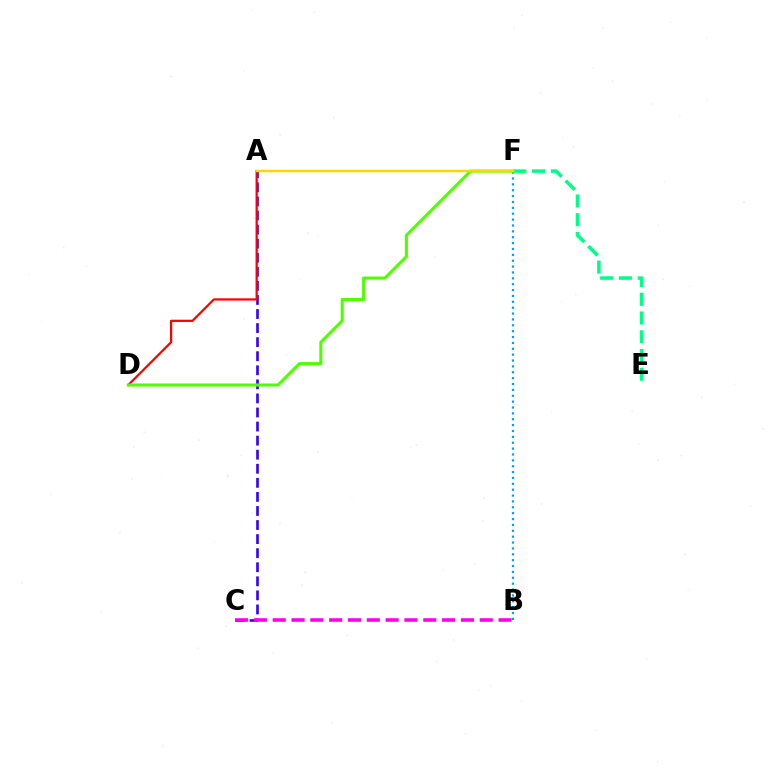{('B', 'F'): [{'color': '#009eff', 'line_style': 'dotted', 'thickness': 1.6}], ('A', 'C'): [{'color': '#3700ff', 'line_style': 'dashed', 'thickness': 1.91}], ('A', 'D'): [{'color': '#ff0000', 'line_style': 'solid', 'thickness': 1.61}], ('D', 'F'): [{'color': '#4fff00', 'line_style': 'solid', 'thickness': 2.21}], ('E', 'F'): [{'color': '#00ff86', 'line_style': 'dashed', 'thickness': 2.55}], ('B', 'C'): [{'color': '#ff00ed', 'line_style': 'dashed', 'thickness': 2.56}], ('A', 'F'): [{'color': '#ffd500', 'line_style': 'solid', 'thickness': 1.74}]}